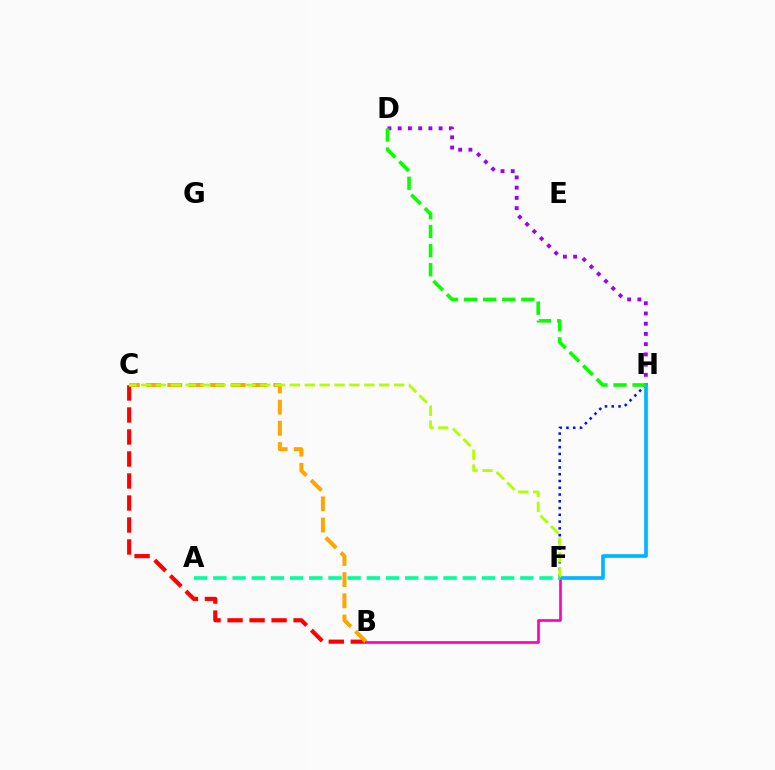{('F', 'H'): [{'color': '#0010ff', 'line_style': 'dotted', 'thickness': 1.84}, {'color': '#00b5ff', 'line_style': 'solid', 'thickness': 2.65}], ('B', 'C'): [{'color': '#ff0000', 'line_style': 'dashed', 'thickness': 2.99}, {'color': '#ffa500', 'line_style': 'dashed', 'thickness': 2.88}], ('D', 'H'): [{'color': '#9b00ff', 'line_style': 'dotted', 'thickness': 2.78}, {'color': '#08ff00', 'line_style': 'dashed', 'thickness': 2.59}], ('B', 'F'): [{'color': '#ff00bd', 'line_style': 'solid', 'thickness': 1.92}], ('C', 'F'): [{'color': '#b3ff00', 'line_style': 'dashed', 'thickness': 2.02}], ('A', 'F'): [{'color': '#00ff9d', 'line_style': 'dashed', 'thickness': 2.61}]}